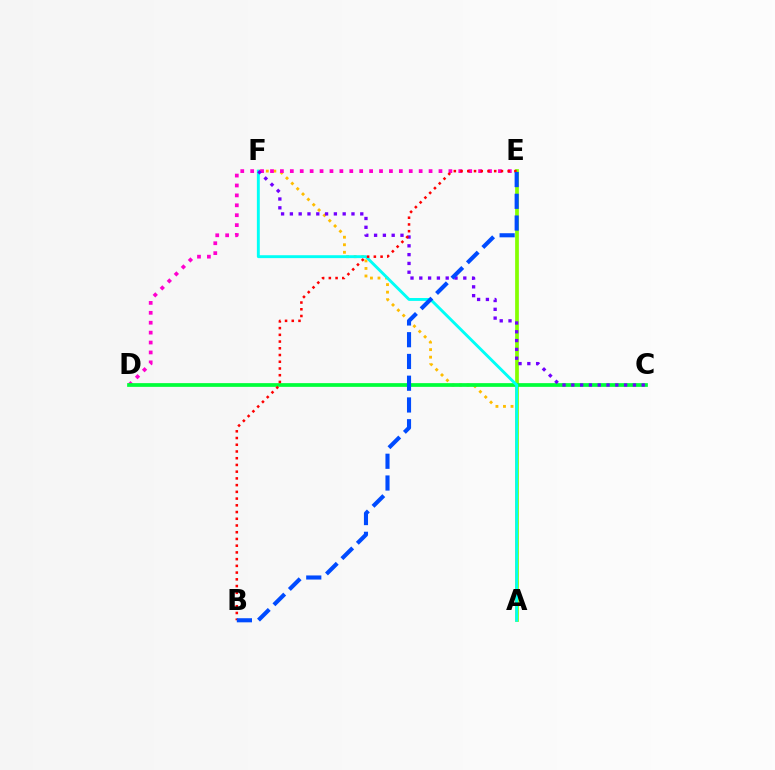{('A', 'E'): [{'color': '#84ff00', 'line_style': 'solid', 'thickness': 2.69}], ('A', 'F'): [{'color': '#ffbd00', 'line_style': 'dotted', 'thickness': 2.05}, {'color': '#00fff6', 'line_style': 'solid', 'thickness': 2.09}], ('D', 'E'): [{'color': '#ff00cf', 'line_style': 'dotted', 'thickness': 2.69}], ('C', 'D'): [{'color': '#00ff39', 'line_style': 'solid', 'thickness': 2.68}], ('C', 'F'): [{'color': '#7200ff', 'line_style': 'dotted', 'thickness': 2.39}], ('B', 'E'): [{'color': '#ff0000', 'line_style': 'dotted', 'thickness': 1.83}, {'color': '#004bff', 'line_style': 'dashed', 'thickness': 2.95}]}